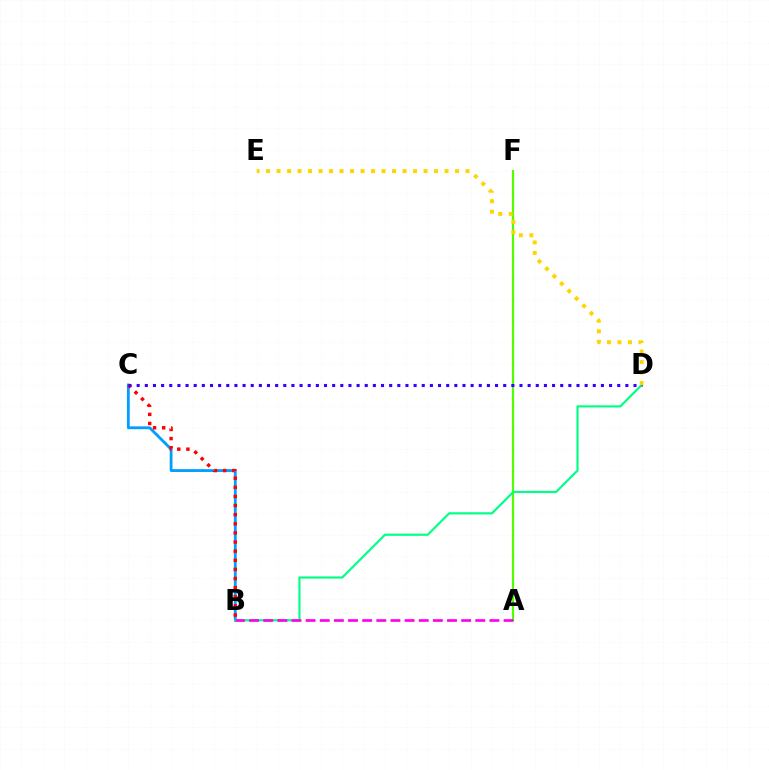{('B', 'C'): [{'color': '#009eff', 'line_style': 'solid', 'thickness': 2.03}, {'color': '#ff0000', 'line_style': 'dotted', 'thickness': 2.48}], ('A', 'F'): [{'color': '#4fff00', 'line_style': 'solid', 'thickness': 1.56}], ('B', 'D'): [{'color': '#00ff86', 'line_style': 'solid', 'thickness': 1.57}], ('C', 'D'): [{'color': '#3700ff', 'line_style': 'dotted', 'thickness': 2.21}], ('A', 'B'): [{'color': '#ff00ed', 'line_style': 'dashed', 'thickness': 1.92}], ('D', 'E'): [{'color': '#ffd500', 'line_style': 'dotted', 'thickness': 2.85}]}